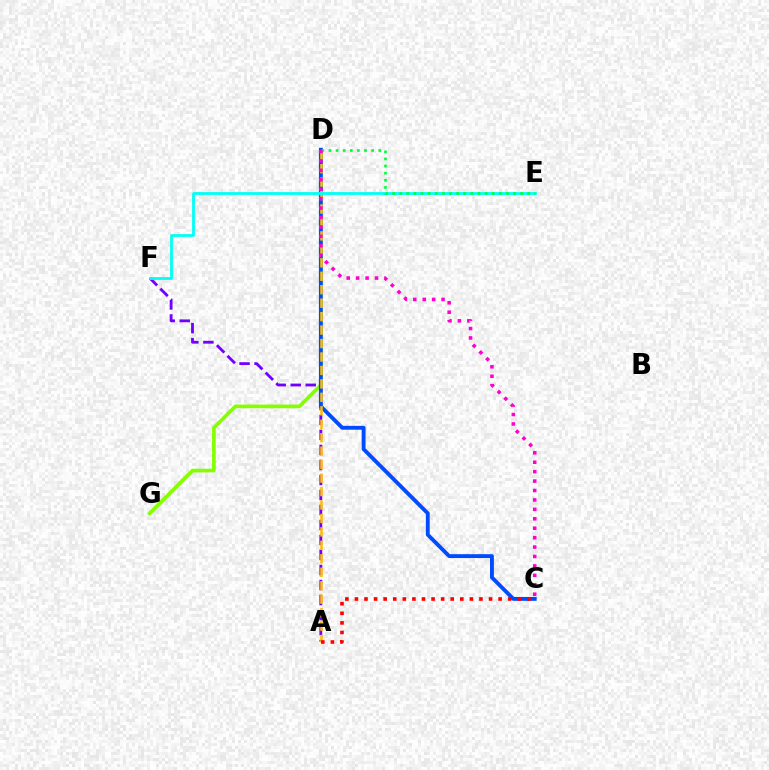{('A', 'F'): [{'color': '#7200ff', 'line_style': 'dashed', 'thickness': 2.04}], ('D', 'G'): [{'color': '#84ff00', 'line_style': 'solid', 'thickness': 2.64}], ('C', 'D'): [{'color': '#004bff', 'line_style': 'solid', 'thickness': 2.78}, {'color': '#ff00cf', 'line_style': 'dotted', 'thickness': 2.56}], ('A', 'D'): [{'color': '#ffbd00', 'line_style': 'dashed', 'thickness': 1.83}], ('E', 'F'): [{'color': '#00fff6', 'line_style': 'solid', 'thickness': 2.01}], ('A', 'C'): [{'color': '#ff0000', 'line_style': 'dotted', 'thickness': 2.6}], ('D', 'E'): [{'color': '#00ff39', 'line_style': 'dotted', 'thickness': 1.93}]}